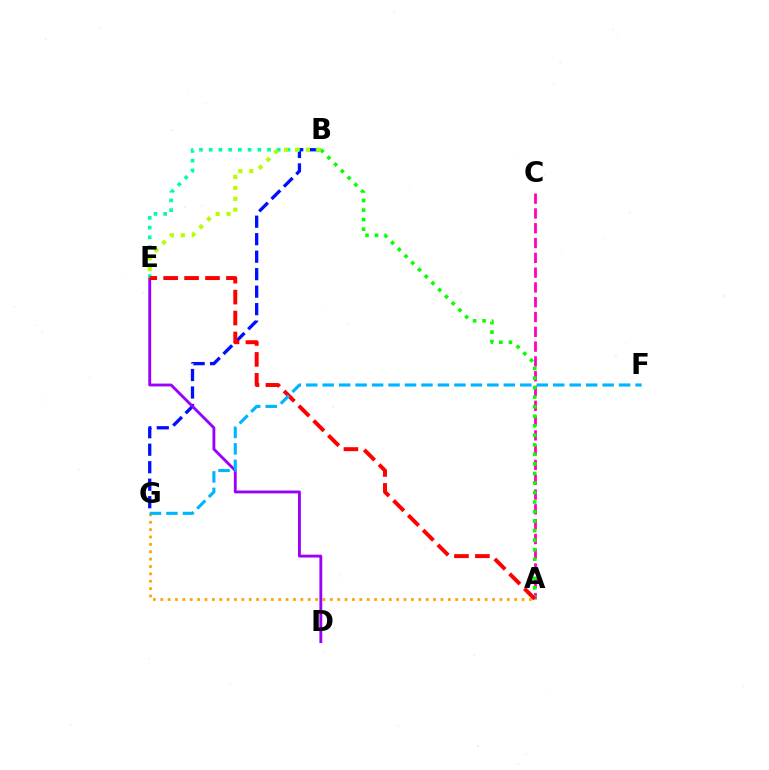{('A', 'C'): [{'color': '#ff00bd', 'line_style': 'dashed', 'thickness': 2.01}], ('B', 'G'): [{'color': '#0010ff', 'line_style': 'dashed', 'thickness': 2.38}], ('A', 'G'): [{'color': '#ffa500', 'line_style': 'dotted', 'thickness': 2.0}], ('A', 'B'): [{'color': '#08ff00', 'line_style': 'dotted', 'thickness': 2.59}], ('D', 'E'): [{'color': '#9b00ff', 'line_style': 'solid', 'thickness': 2.06}], ('B', 'E'): [{'color': '#00ff9d', 'line_style': 'dotted', 'thickness': 2.64}, {'color': '#b3ff00', 'line_style': 'dotted', 'thickness': 2.96}], ('A', 'E'): [{'color': '#ff0000', 'line_style': 'dashed', 'thickness': 2.84}], ('F', 'G'): [{'color': '#00b5ff', 'line_style': 'dashed', 'thickness': 2.24}]}